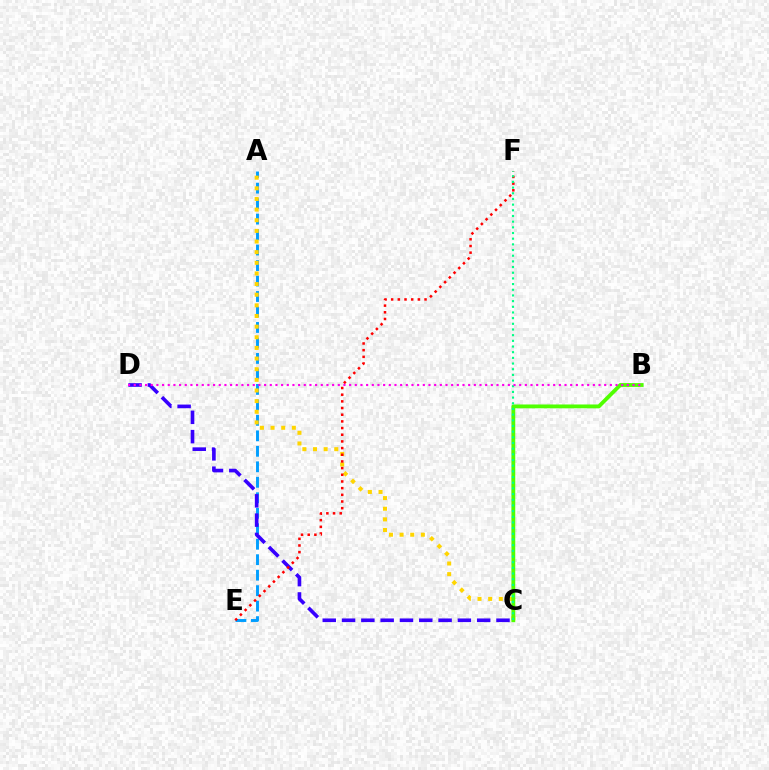{('A', 'E'): [{'color': '#009eff', 'line_style': 'dashed', 'thickness': 2.1}], ('C', 'D'): [{'color': '#3700ff', 'line_style': 'dashed', 'thickness': 2.62}], ('A', 'C'): [{'color': '#ffd500', 'line_style': 'dotted', 'thickness': 2.89}], ('E', 'F'): [{'color': '#ff0000', 'line_style': 'dotted', 'thickness': 1.81}], ('B', 'C'): [{'color': '#4fff00', 'line_style': 'solid', 'thickness': 2.75}], ('C', 'F'): [{'color': '#00ff86', 'line_style': 'dotted', 'thickness': 1.54}], ('B', 'D'): [{'color': '#ff00ed', 'line_style': 'dotted', 'thickness': 1.54}]}